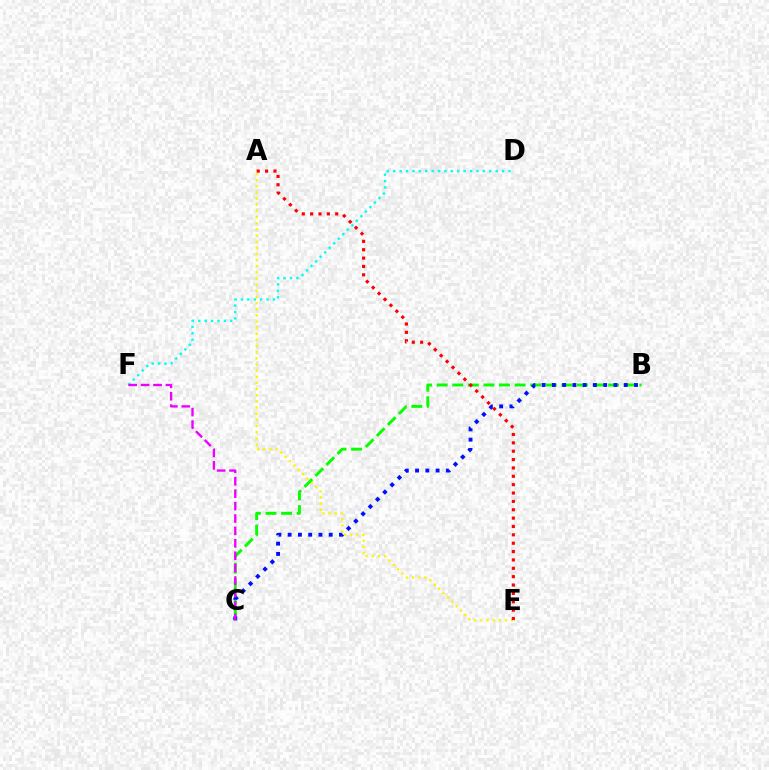{('D', 'F'): [{'color': '#00fff6', 'line_style': 'dotted', 'thickness': 1.74}], ('A', 'E'): [{'color': '#fcf500', 'line_style': 'dotted', 'thickness': 1.67}, {'color': '#ff0000', 'line_style': 'dotted', 'thickness': 2.27}], ('B', 'C'): [{'color': '#08ff00', 'line_style': 'dashed', 'thickness': 2.12}, {'color': '#0010ff', 'line_style': 'dotted', 'thickness': 2.79}], ('C', 'F'): [{'color': '#ee00ff', 'line_style': 'dashed', 'thickness': 1.69}]}